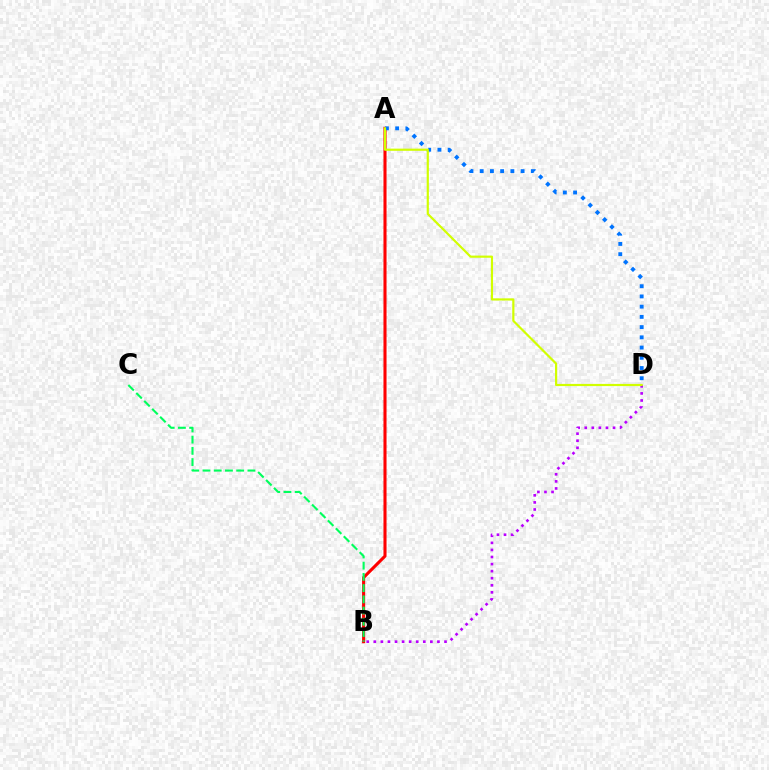{('A', 'B'): [{'color': '#ff0000', 'line_style': 'solid', 'thickness': 2.21}], ('B', 'C'): [{'color': '#00ff5c', 'line_style': 'dashed', 'thickness': 1.53}], ('A', 'D'): [{'color': '#0074ff', 'line_style': 'dotted', 'thickness': 2.78}, {'color': '#d1ff00', 'line_style': 'solid', 'thickness': 1.57}], ('B', 'D'): [{'color': '#b900ff', 'line_style': 'dotted', 'thickness': 1.92}]}